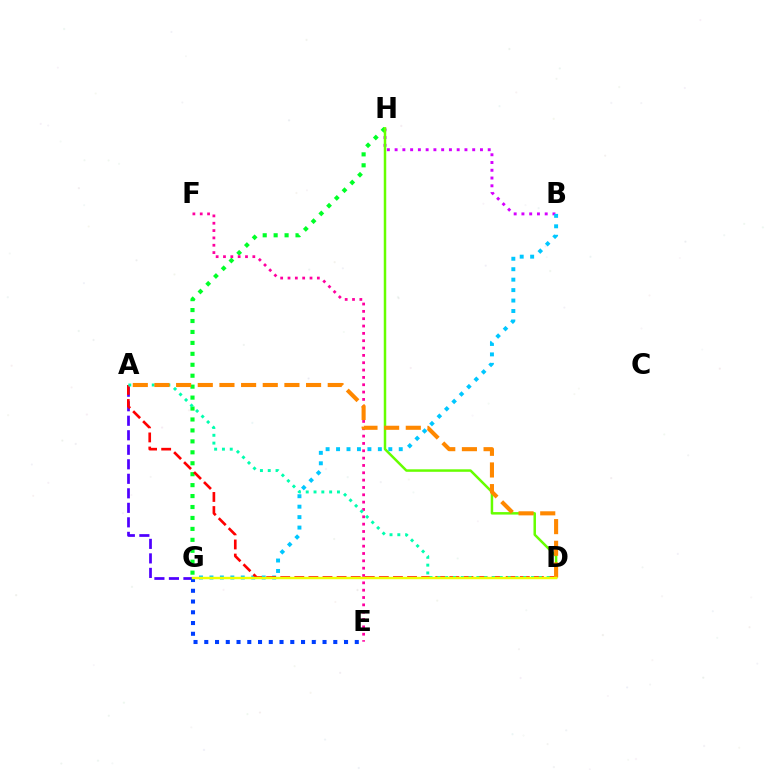{('A', 'G'): [{'color': '#4f00ff', 'line_style': 'dashed', 'thickness': 1.97}], ('B', 'H'): [{'color': '#d600ff', 'line_style': 'dotted', 'thickness': 2.11}], ('G', 'H'): [{'color': '#00ff27', 'line_style': 'dotted', 'thickness': 2.97}], ('E', 'G'): [{'color': '#003fff', 'line_style': 'dotted', 'thickness': 2.92}], ('D', 'H'): [{'color': '#66ff00', 'line_style': 'solid', 'thickness': 1.79}], ('B', 'G'): [{'color': '#00c7ff', 'line_style': 'dotted', 'thickness': 2.84}], ('E', 'F'): [{'color': '#ff00a0', 'line_style': 'dotted', 'thickness': 1.99}], ('A', 'D'): [{'color': '#ff0000', 'line_style': 'dashed', 'thickness': 1.91}, {'color': '#00ffaf', 'line_style': 'dotted', 'thickness': 2.12}, {'color': '#ff8800', 'line_style': 'dashed', 'thickness': 2.94}], ('D', 'G'): [{'color': '#eeff00', 'line_style': 'solid', 'thickness': 1.76}]}